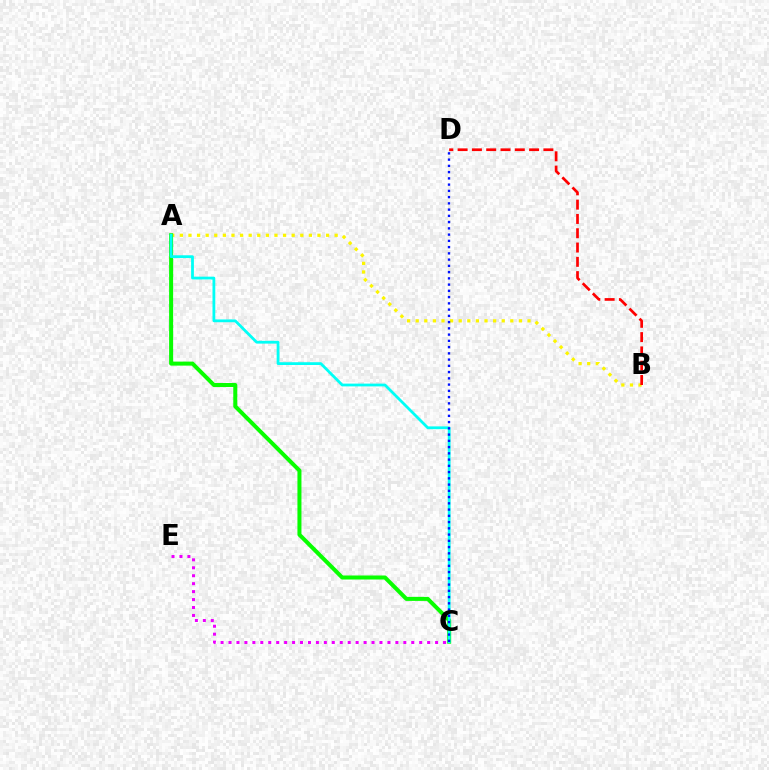{('A', 'B'): [{'color': '#fcf500', 'line_style': 'dotted', 'thickness': 2.34}], ('A', 'C'): [{'color': '#08ff00', 'line_style': 'solid', 'thickness': 2.89}, {'color': '#00fff6', 'line_style': 'solid', 'thickness': 2.0}], ('B', 'D'): [{'color': '#ff0000', 'line_style': 'dashed', 'thickness': 1.94}], ('C', 'D'): [{'color': '#0010ff', 'line_style': 'dotted', 'thickness': 1.7}], ('C', 'E'): [{'color': '#ee00ff', 'line_style': 'dotted', 'thickness': 2.16}]}